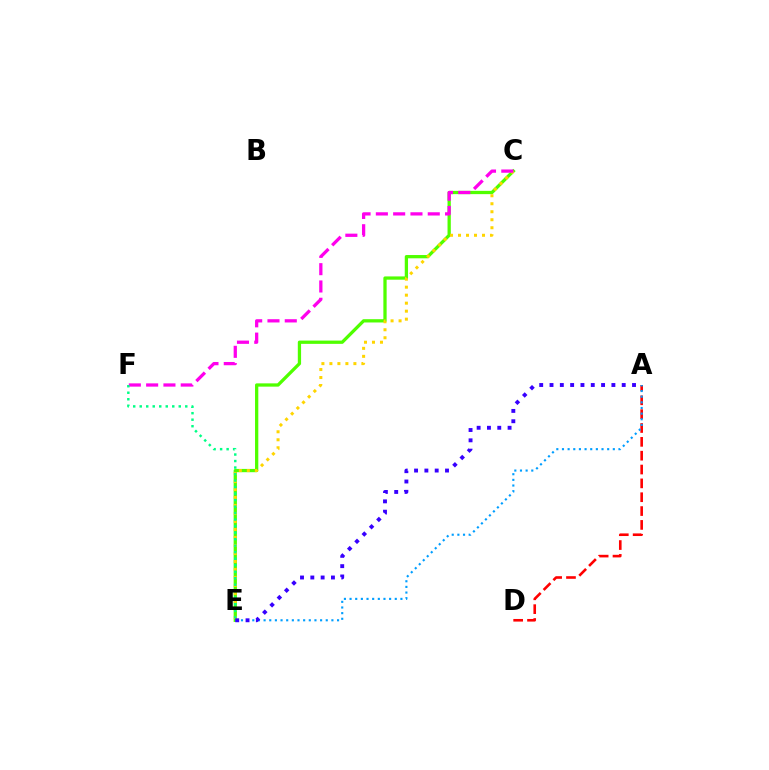{('C', 'E'): [{'color': '#4fff00', 'line_style': 'solid', 'thickness': 2.36}, {'color': '#ffd500', 'line_style': 'dotted', 'thickness': 2.17}], ('A', 'D'): [{'color': '#ff0000', 'line_style': 'dashed', 'thickness': 1.88}], ('C', 'F'): [{'color': '#ff00ed', 'line_style': 'dashed', 'thickness': 2.35}], ('E', 'F'): [{'color': '#00ff86', 'line_style': 'dotted', 'thickness': 1.77}], ('A', 'E'): [{'color': '#009eff', 'line_style': 'dotted', 'thickness': 1.54}, {'color': '#3700ff', 'line_style': 'dotted', 'thickness': 2.8}]}